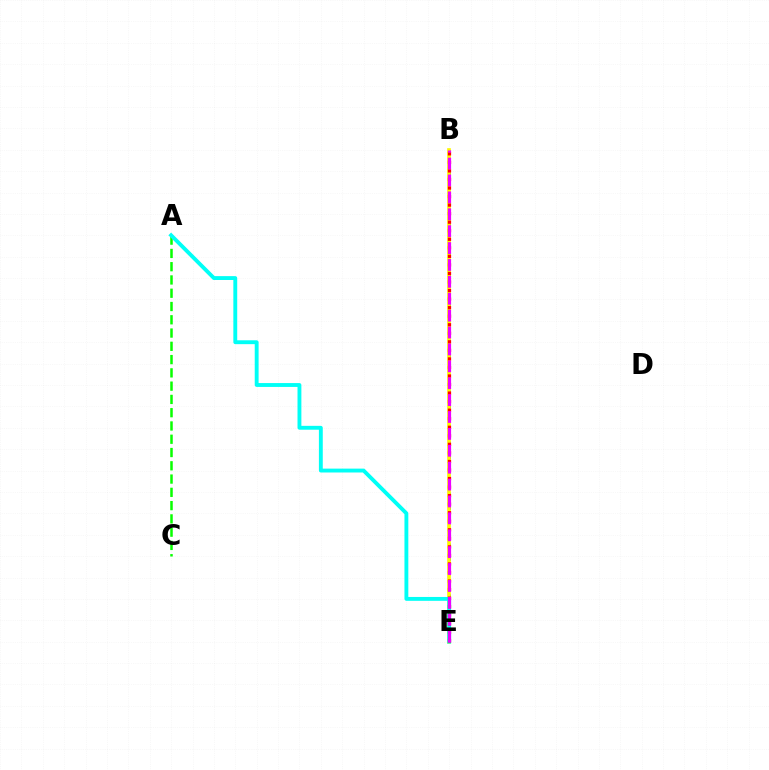{('B', 'E'): [{'color': '#0010ff', 'line_style': 'dotted', 'thickness': 1.98}, {'color': '#fcf500', 'line_style': 'solid', 'thickness': 2.63}, {'color': '#ff0000', 'line_style': 'dotted', 'thickness': 2.32}, {'color': '#ee00ff', 'line_style': 'dashed', 'thickness': 2.29}], ('A', 'C'): [{'color': '#08ff00', 'line_style': 'dashed', 'thickness': 1.8}], ('A', 'E'): [{'color': '#00fff6', 'line_style': 'solid', 'thickness': 2.79}]}